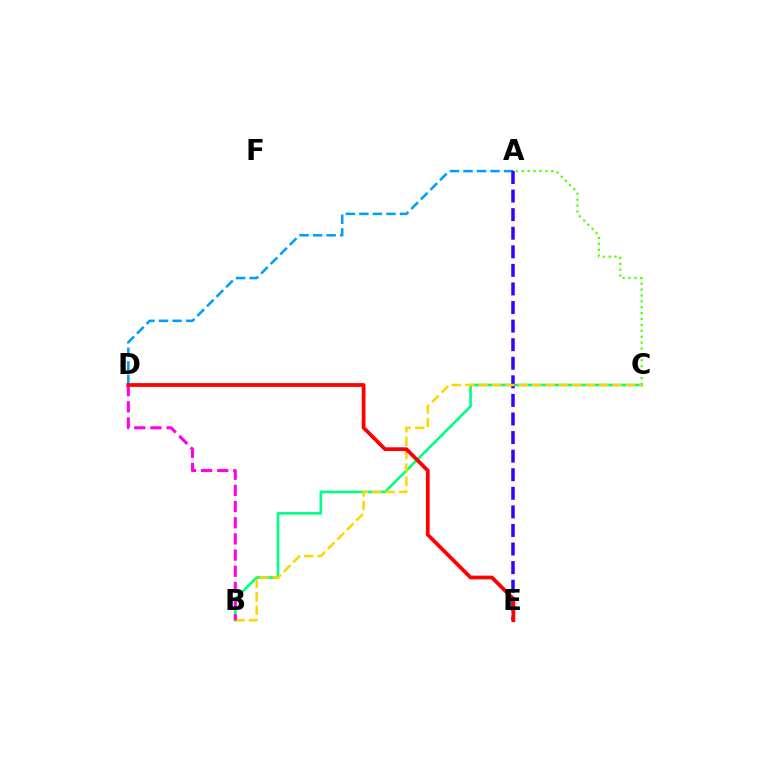{('B', 'C'): [{'color': '#00ff86', 'line_style': 'solid', 'thickness': 1.9}, {'color': '#ffd500', 'line_style': 'dashed', 'thickness': 1.82}], ('A', 'C'): [{'color': '#4fff00', 'line_style': 'dotted', 'thickness': 1.6}], ('A', 'D'): [{'color': '#009eff', 'line_style': 'dashed', 'thickness': 1.84}], ('A', 'E'): [{'color': '#3700ff', 'line_style': 'dashed', 'thickness': 2.52}], ('B', 'D'): [{'color': '#ff00ed', 'line_style': 'dashed', 'thickness': 2.2}], ('D', 'E'): [{'color': '#ff0000', 'line_style': 'solid', 'thickness': 2.71}]}